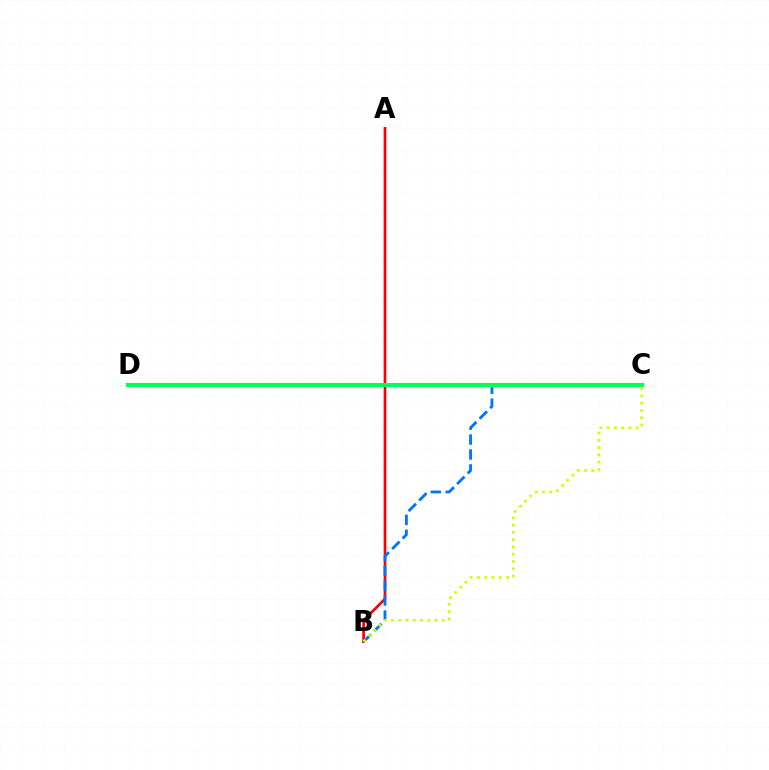{('C', 'D'): [{'color': '#b900ff', 'line_style': 'dotted', 'thickness': 1.76}, {'color': '#00ff5c', 'line_style': 'solid', 'thickness': 2.96}], ('A', 'B'): [{'color': '#ff0000', 'line_style': 'solid', 'thickness': 1.95}], ('B', 'C'): [{'color': '#0074ff', 'line_style': 'dashed', 'thickness': 2.03}, {'color': '#d1ff00', 'line_style': 'dotted', 'thickness': 1.97}]}